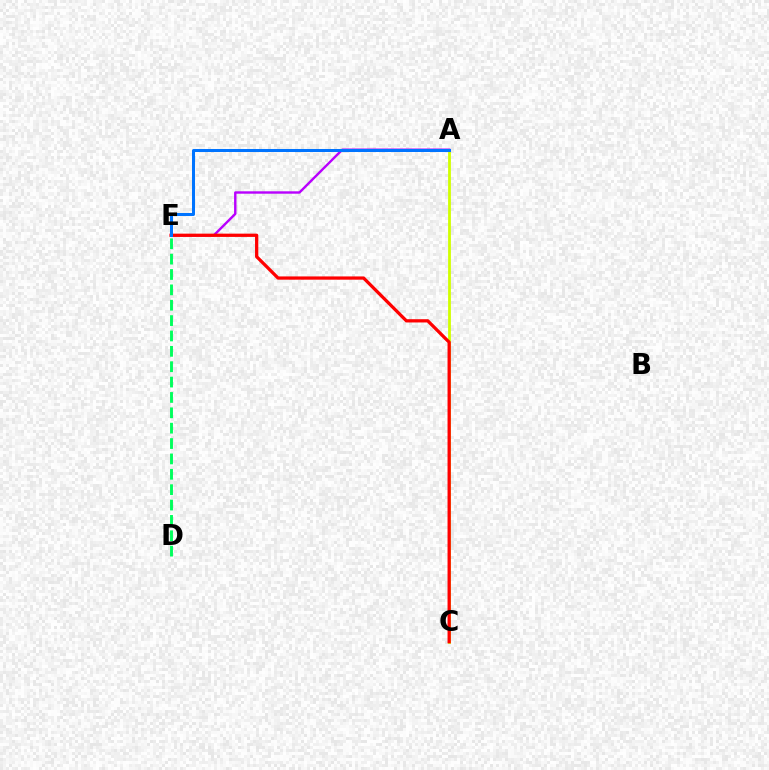{('A', 'C'): [{'color': '#d1ff00', 'line_style': 'solid', 'thickness': 2.01}], ('A', 'E'): [{'color': '#b900ff', 'line_style': 'solid', 'thickness': 1.73}, {'color': '#0074ff', 'line_style': 'solid', 'thickness': 2.17}], ('C', 'E'): [{'color': '#ff0000', 'line_style': 'solid', 'thickness': 2.35}], ('D', 'E'): [{'color': '#00ff5c', 'line_style': 'dashed', 'thickness': 2.09}]}